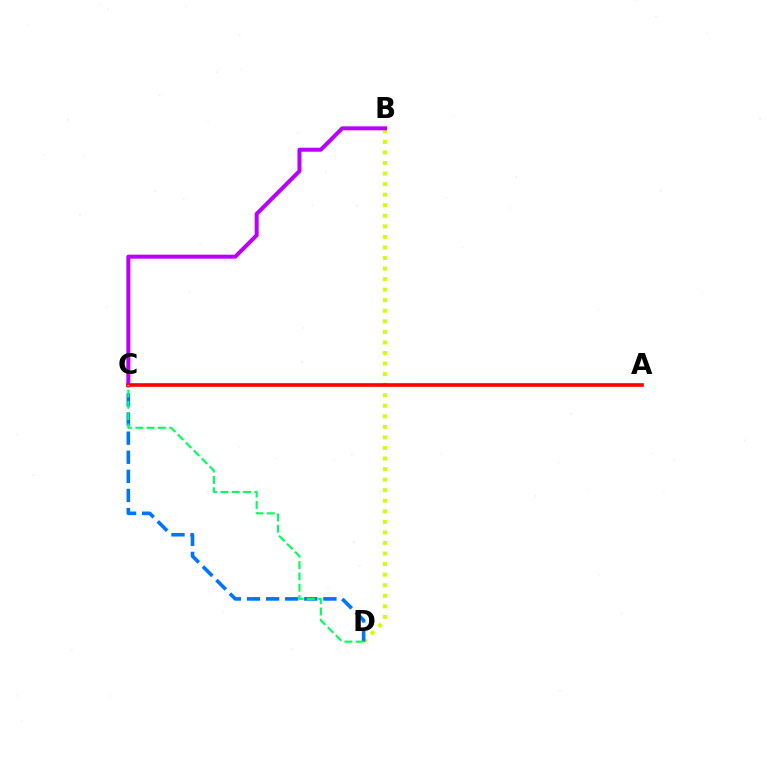{('B', 'D'): [{'color': '#d1ff00', 'line_style': 'dotted', 'thickness': 2.87}], ('B', 'C'): [{'color': '#b900ff', 'line_style': 'solid', 'thickness': 2.88}], ('C', 'D'): [{'color': '#0074ff', 'line_style': 'dashed', 'thickness': 2.59}, {'color': '#00ff5c', 'line_style': 'dashed', 'thickness': 1.53}], ('A', 'C'): [{'color': '#ff0000', 'line_style': 'solid', 'thickness': 2.62}]}